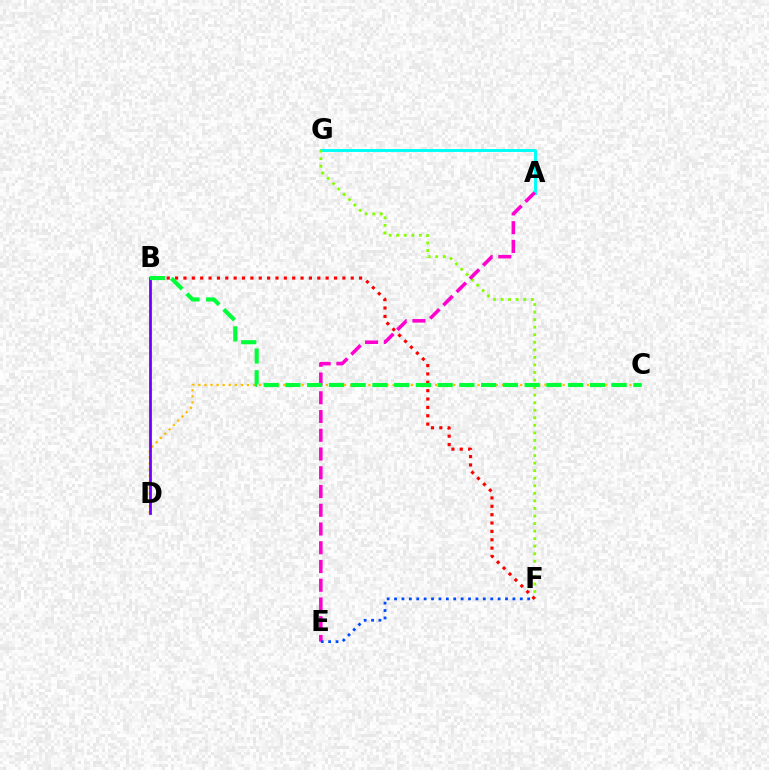{('A', 'G'): [{'color': '#00fff6', 'line_style': 'solid', 'thickness': 2.13}], ('F', 'G'): [{'color': '#84ff00', 'line_style': 'dotted', 'thickness': 2.05}], ('C', 'D'): [{'color': '#ffbd00', 'line_style': 'dotted', 'thickness': 1.65}], ('A', 'E'): [{'color': '#ff00cf', 'line_style': 'dashed', 'thickness': 2.55}], ('E', 'F'): [{'color': '#004bff', 'line_style': 'dotted', 'thickness': 2.01}], ('B', 'F'): [{'color': '#ff0000', 'line_style': 'dotted', 'thickness': 2.27}], ('B', 'D'): [{'color': '#7200ff', 'line_style': 'solid', 'thickness': 2.0}], ('B', 'C'): [{'color': '#00ff39', 'line_style': 'dashed', 'thickness': 2.95}]}